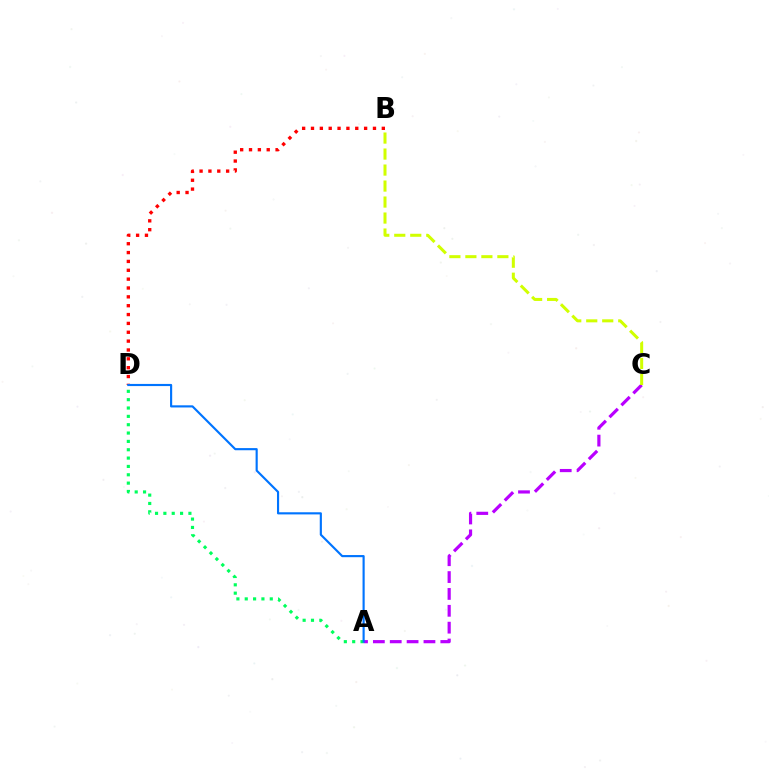{('B', 'D'): [{'color': '#ff0000', 'line_style': 'dotted', 'thickness': 2.41}], ('A', 'C'): [{'color': '#b900ff', 'line_style': 'dashed', 'thickness': 2.29}], ('B', 'C'): [{'color': '#d1ff00', 'line_style': 'dashed', 'thickness': 2.17}], ('A', 'D'): [{'color': '#00ff5c', 'line_style': 'dotted', 'thickness': 2.27}, {'color': '#0074ff', 'line_style': 'solid', 'thickness': 1.54}]}